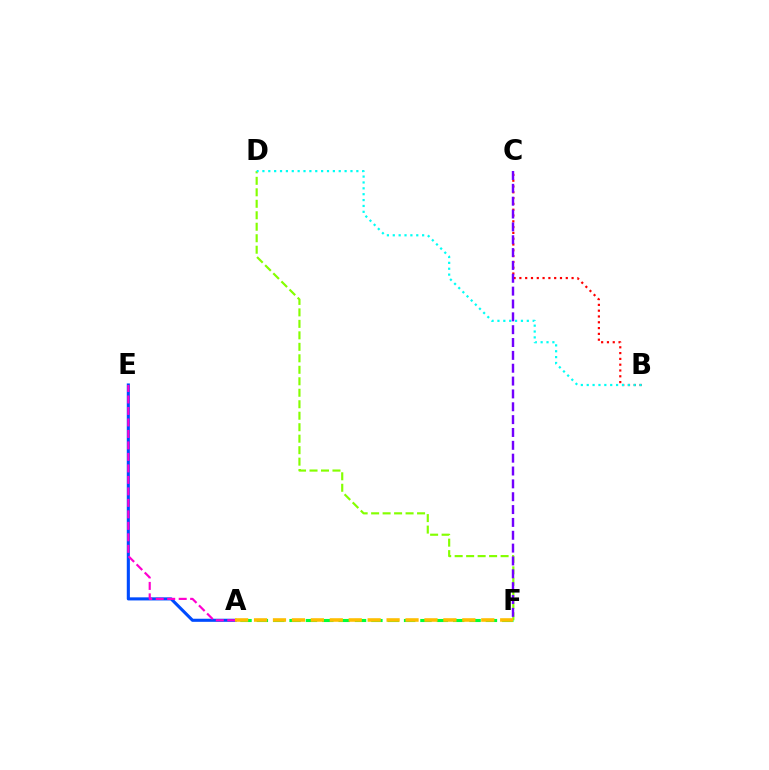{('B', 'C'): [{'color': '#ff0000', 'line_style': 'dotted', 'thickness': 1.58}], ('A', 'E'): [{'color': '#004bff', 'line_style': 'solid', 'thickness': 2.23}, {'color': '#ff00cf', 'line_style': 'dashed', 'thickness': 1.56}], ('A', 'F'): [{'color': '#00ff39', 'line_style': 'dashed', 'thickness': 2.22}, {'color': '#ffbd00', 'line_style': 'dashed', 'thickness': 2.57}], ('D', 'F'): [{'color': '#84ff00', 'line_style': 'dashed', 'thickness': 1.56}], ('B', 'D'): [{'color': '#00fff6', 'line_style': 'dotted', 'thickness': 1.6}], ('C', 'F'): [{'color': '#7200ff', 'line_style': 'dashed', 'thickness': 1.75}]}